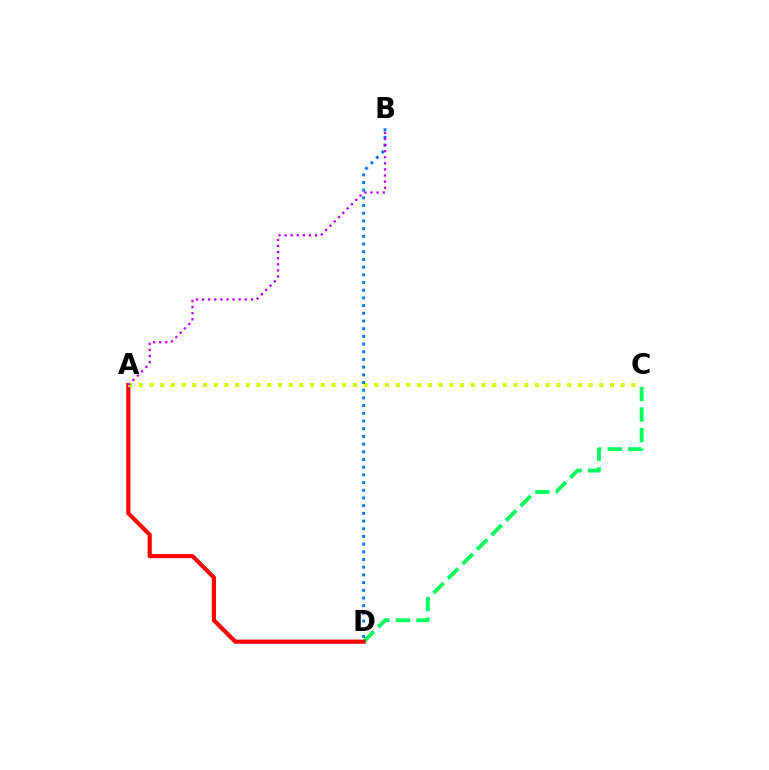{('C', 'D'): [{'color': '#00ff5c', 'line_style': 'dashed', 'thickness': 2.79}], ('A', 'D'): [{'color': '#ff0000', 'line_style': 'solid', 'thickness': 2.99}], ('A', 'C'): [{'color': '#d1ff00', 'line_style': 'dotted', 'thickness': 2.91}], ('B', 'D'): [{'color': '#0074ff', 'line_style': 'dotted', 'thickness': 2.09}], ('A', 'B'): [{'color': '#b900ff', 'line_style': 'dotted', 'thickness': 1.66}]}